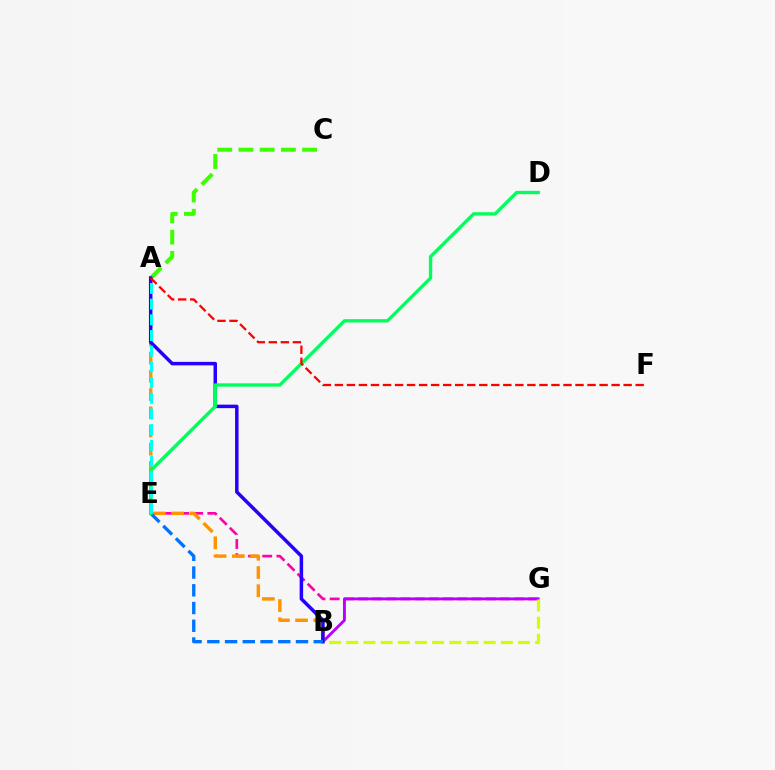{('A', 'C'): [{'color': '#3dff00', 'line_style': 'dashed', 'thickness': 2.88}], ('E', 'G'): [{'color': '#ff00ac', 'line_style': 'dashed', 'thickness': 1.93}], ('B', 'G'): [{'color': '#b900ff', 'line_style': 'solid', 'thickness': 2.07}, {'color': '#d1ff00', 'line_style': 'dashed', 'thickness': 2.33}], ('A', 'B'): [{'color': '#ff9400', 'line_style': 'dashed', 'thickness': 2.47}, {'color': '#2500ff', 'line_style': 'solid', 'thickness': 2.51}], ('B', 'E'): [{'color': '#0074ff', 'line_style': 'dashed', 'thickness': 2.41}], ('D', 'E'): [{'color': '#00ff5c', 'line_style': 'solid', 'thickness': 2.4}], ('A', 'F'): [{'color': '#ff0000', 'line_style': 'dashed', 'thickness': 1.63}], ('A', 'E'): [{'color': '#00fff6', 'line_style': 'dashed', 'thickness': 2.13}]}